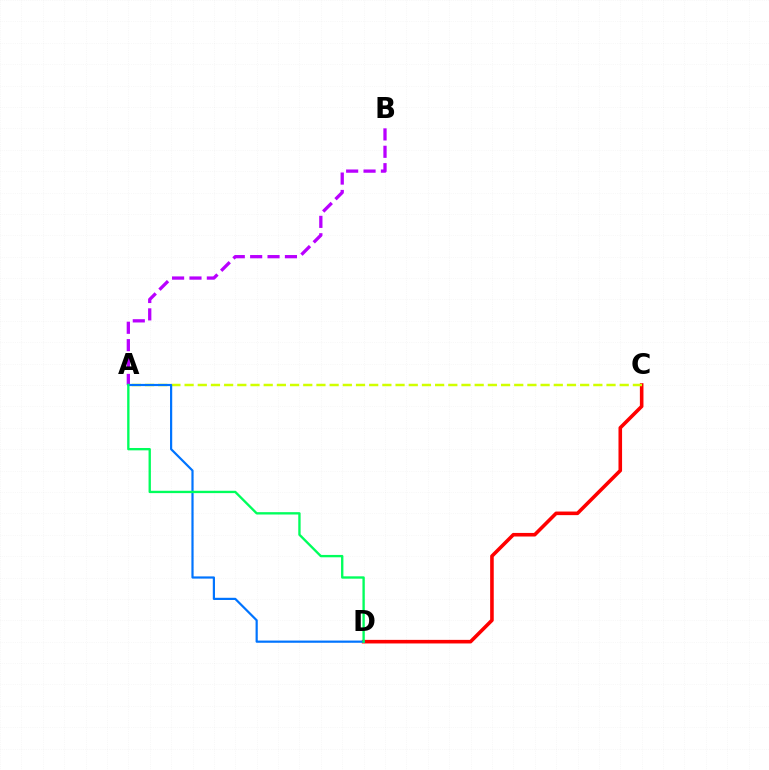{('C', 'D'): [{'color': '#ff0000', 'line_style': 'solid', 'thickness': 2.58}], ('A', 'B'): [{'color': '#b900ff', 'line_style': 'dashed', 'thickness': 2.36}], ('A', 'C'): [{'color': '#d1ff00', 'line_style': 'dashed', 'thickness': 1.79}], ('A', 'D'): [{'color': '#0074ff', 'line_style': 'solid', 'thickness': 1.58}, {'color': '#00ff5c', 'line_style': 'solid', 'thickness': 1.69}]}